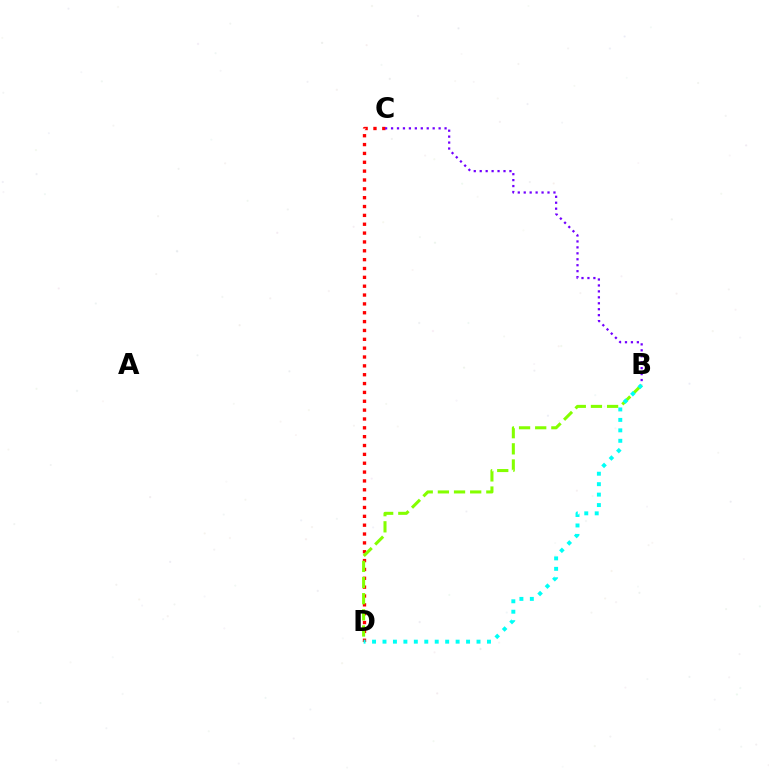{('C', 'D'): [{'color': '#ff0000', 'line_style': 'dotted', 'thickness': 2.4}], ('B', 'D'): [{'color': '#84ff00', 'line_style': 'dashed', 'thickness': 2.19}, {'color': '#00fff6', 'line_style': 'dotted', 'thickness': 2.84}], ('B', 'C'): [{'color': '#7200ff', 'line_style': 'dotted', 'thickness': 1.62}]}